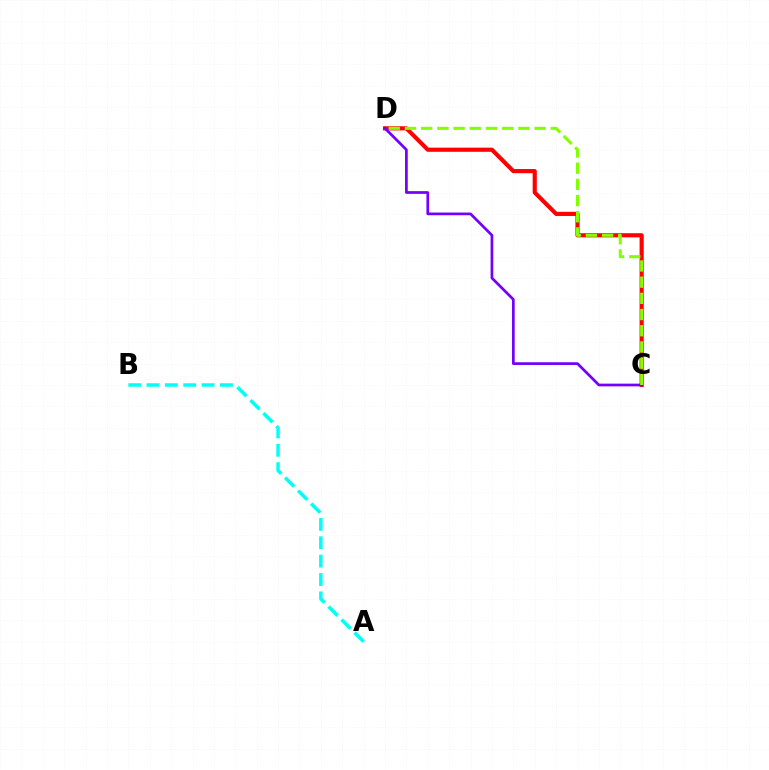{('C', 'D'): [{'color': '#ff0000', 'line_style': 'solid', 'thickness': 2.98}, {'color': '#7200ff', 'line_style': 'solid', 'thickness': 1.95}, {'color': '#84ff00', 'line_style': 'dashed', 'thickness': 2.2}], ('A', 'B'): [{'color': '#00fff6', 'line_style': 'dashed', 'thickness': 2.5}]}